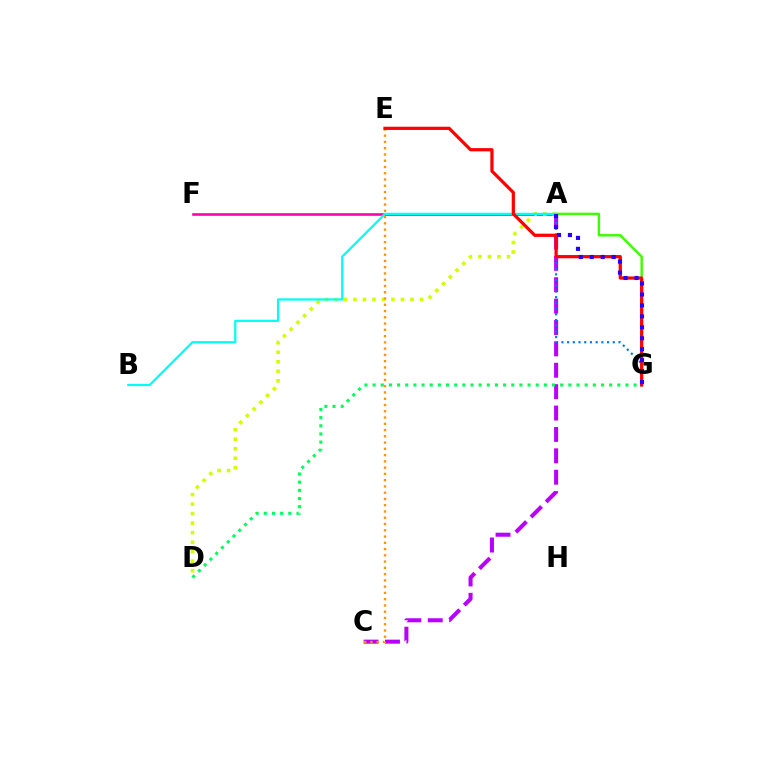{('A', 'F'): [{'color': '#ff00ac', 'line_style': 'solid', 'thickness': 1.87}], ('A', 'C'): [{'color': '#b900ff', 'line_style': 'dashed', 'thickness': 2.91}], ('A', 'G'): [{'color': '#3dff00', 'line_style': 'solid', 'thickness': 1.76}, {'color': '#0074ff', 'line_style': 'dotted', 'thickness': 1.55}, {'color': '#2500ff', 'line_style': 'dotted', 'thickness': 2.98}], ('A', 'D'): [{'color': '#d1ff00', 'line_style': 'dotted', 'thickness': 2.58}], ('C', 'E'): [{'color': '#ff9400', 'line_style': 'dotted', 'thickness': 1.7}], ('A', 'B'): [{'color': '#00fff6', 'line_style': 'solid', 'thickness': 1.6}], ('E', 'G'): [{'color': '#ff0000', 'line_style': 'solid', 'thickness': 2.32}], ('D', 'G'): [{'color': '#00ff5c', 'line_style': 'dotted', 'thickness': 2.22}]}